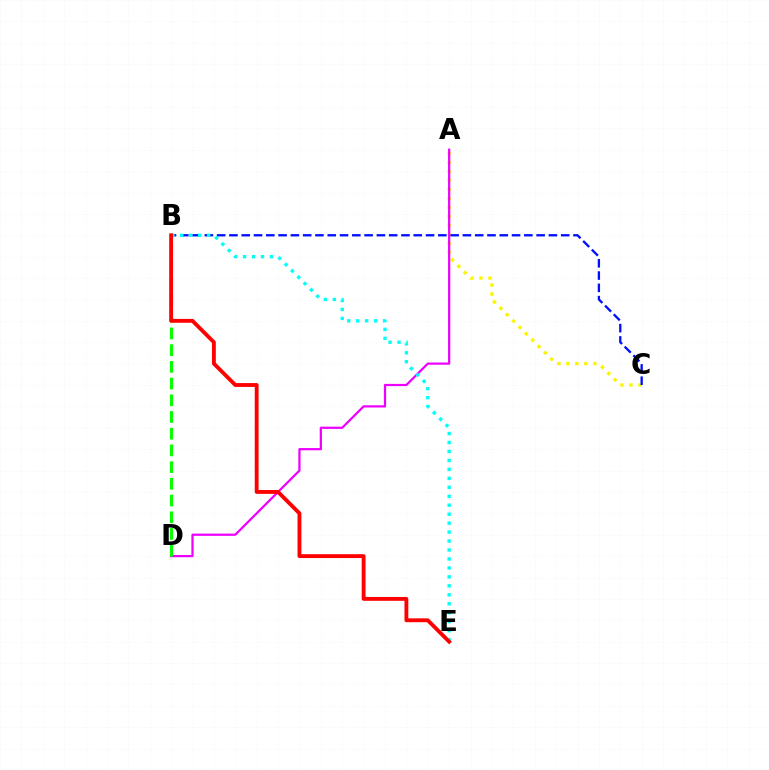{('A', 'C'): [{'color': '#fcf500', 'line_style': 'dotted', 'thickness': 2.44}], ('B', 'C'): [{'color': '#0010ff', 'line_style': 'dashed', 'thickness': 1.67}], ('A', 'D'): [{'color': '#ee00ff', 'line_style': 'solid', 'thickness': 1.61}], ('B', 'D'): [{'color': '#08ff00', 'line_style': 'dashed', 'thickness': 2.27}], ('B', 'E'): [{'color': '#00fff6', 'line_style': 'dotted', 'thickness': 2.43}, {'color': '#ff0000', 'line_style': 'solid', 'thickness': 2.77}]}